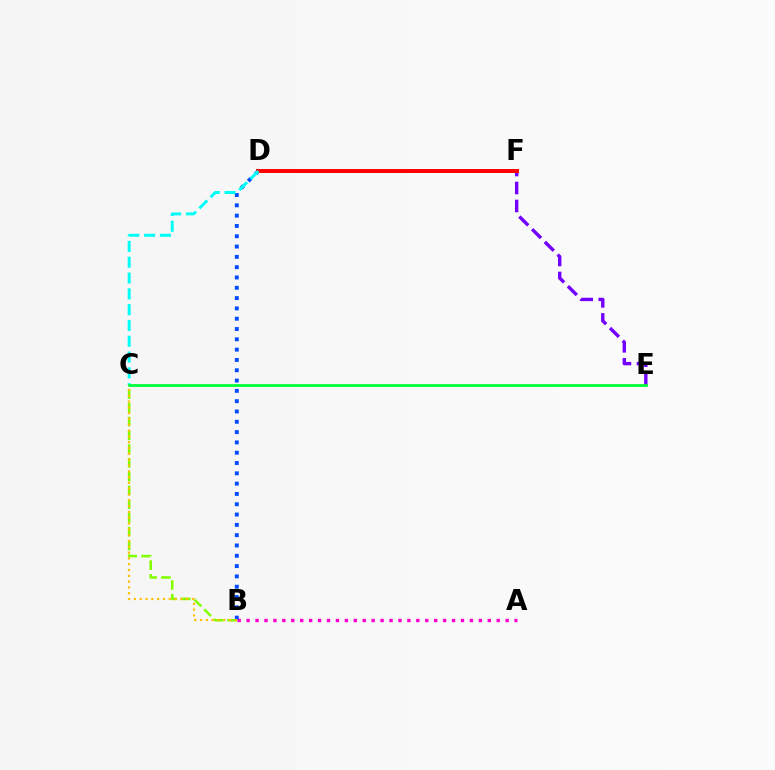{('E', 'F'): [{'color': '#7200ff', 'line_style': 'dashed', 'thickness': 2.44}], ('A', 'B'): [{'color': '#ff00cf', 'line_style': 'dotted', 'thickness': 2.43}], ('B', 'C'): [{'color': '#84ff00', 'line_style': 'dashed', 'thickness': 1.87}, {'color': '#ffbd00', 'line_style': 'dotted', 'thickness': 1.58}], ('B', 'D'): [{'color': '#004bff', 'line_style': 'dotted', 'thickness': 2.8}], ('D', 'F'): [{'color': '#ff0000', 'line_style': 'solid', 'thickness': 2.85}], ('C', 'D'): [{'color': '#00fff6', 'line_style': 'dashed', 'thickness': 2.15}], ('C', 'E'): [{'color': '#00ff39', 'line_style': 'solid', 'thickness': 2.0}]}